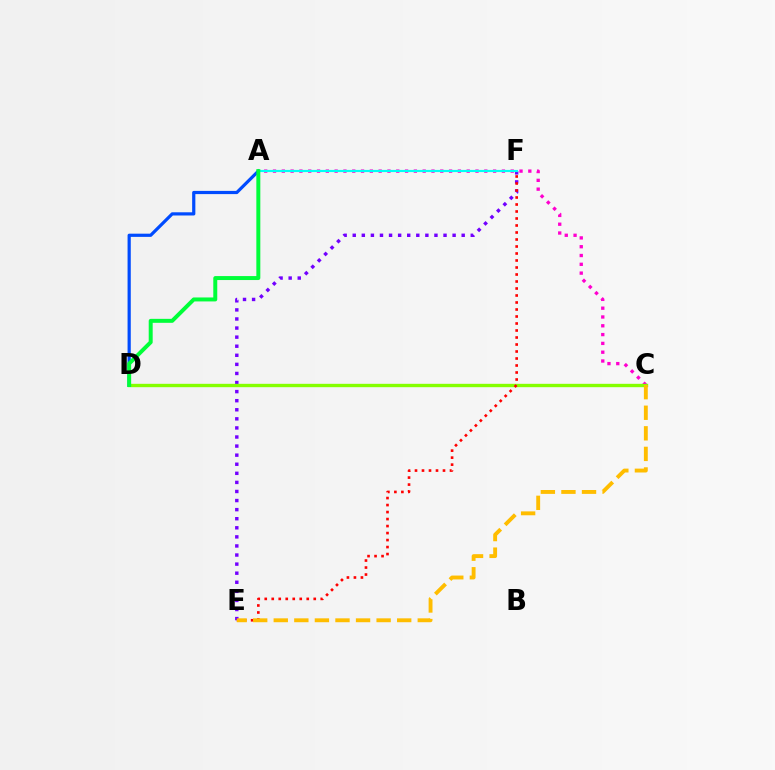{('E', 'F'): [{'color': '#7200ff', 'line_style': 'dotted', 'thickness': 2.47}, {'color': '#ff0000', 'line_style': 'dotted', 'thickness': 1.9}], ('A', 'C'): [{'color': '#ff00cf', 'line_style': 'dotted', 'thickness': 2.39}], ('C', 'D'): [{'color': '#84ff00', 'line_style': 'solid', 'thickness': 2.42}], ('A', 'D'): [{'color': '#004bff', 'line_style': 'solid', 'thickness': 2.31}, {'color': '#00ff39', 'line_style': 'solid', 'thickness': 2.86}], ('A', 'F'): [{'color': '#00fff6', 'line_style': 'solid', 'thickness': 1.55}], ('C', 'E'): [{'color': '#ffbd00', 'line_style': 'dashed', 'thickness': 2.79}]}